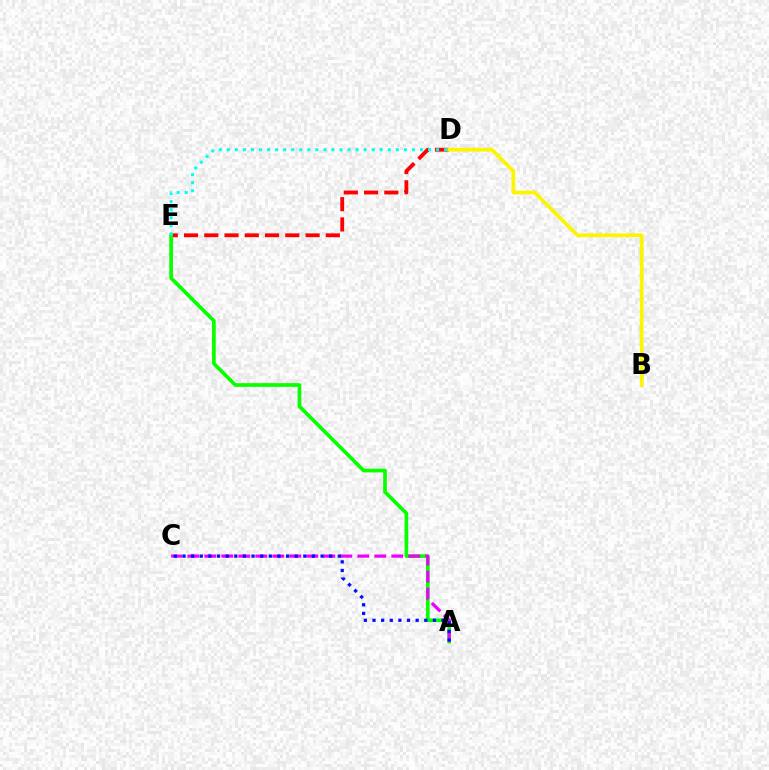{('D', 'E'): [{'color': '#ff0000', 'line_style': 'dashed', 'thickness': 2.75}, {'color': '#00fff6', 'line_style': 'dotted', 'thickness': 2.19}], ('A', 'E'): [{'color': '#08ff00', 'line_style': 'solid', 'thickness': 2.65}], ('A', 'C'): [{'color': '#ee00ff', 'line_style': 'dashed', 'thickness': 2.31}, {'color': '#0010ff', 'line_style': 'dotted', 'thickness': 2.34}], ('B', 'D'): [{'color': '#fcf500', 'line_style': 'solid', 'thickness': 2.69}]}